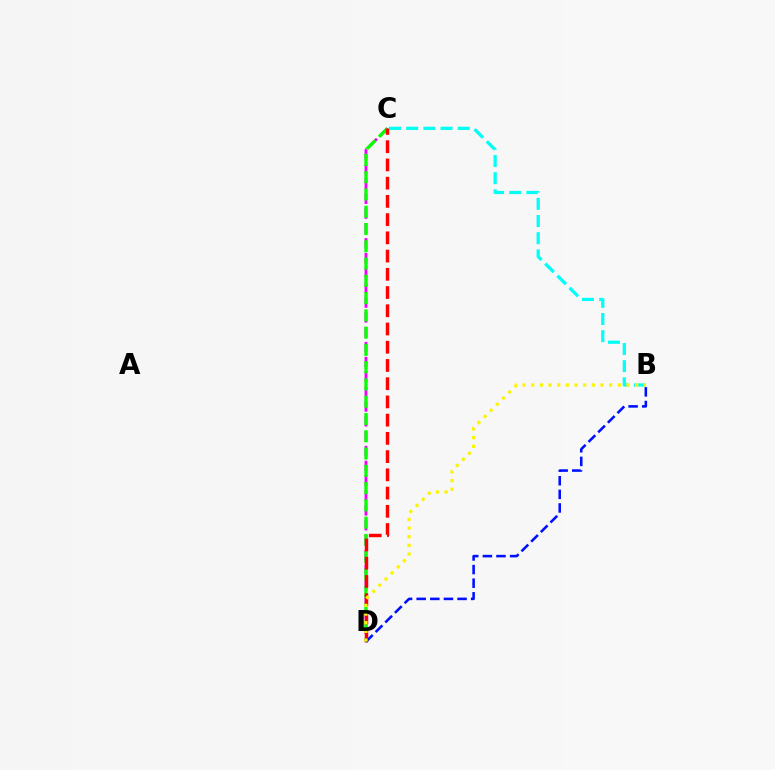{('C', 'D'): [{'color': '#ee00ff', 'line_style': 'dashed', 'thickness': 2.02}, {'color': '#08ff00', 'line_style': 'dashed', 'thickness': 2.35}, {'color': '#ff0000', 'line_style': 'dashed', 'thickness': 2.48}], ('B', 'C'): [{'color': '#00fff6', 'line_style': 'dashed', 'thickness': 2.33}], ('B', 'D'): [{'color': '#0010ff', 'line_style': 'dashed', 'thickness': 1.85}, {'color': '#fcf500', 'line_style': 'dotted', 'thickness': 2.35}]}